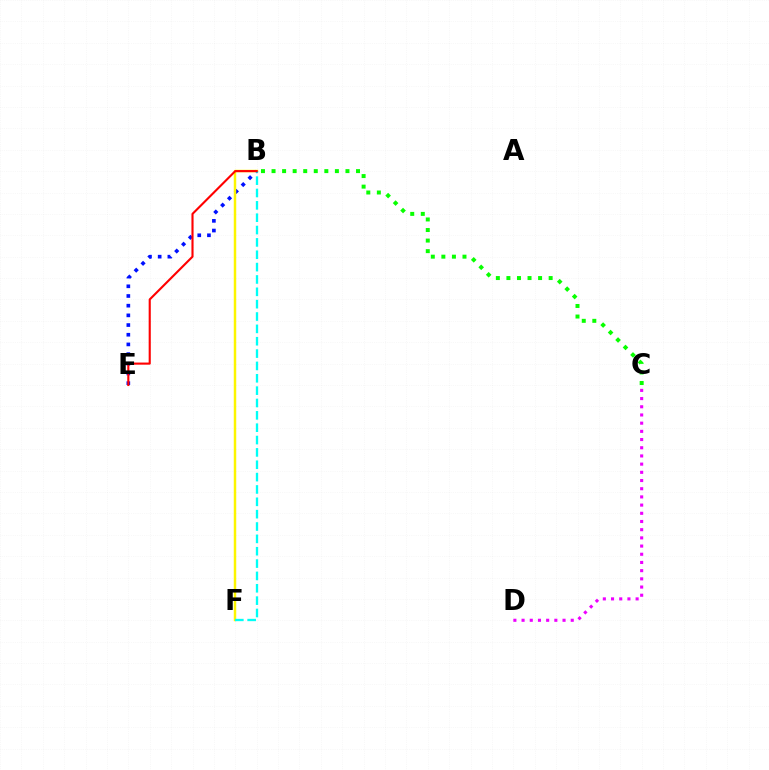{('C', 'D'): [{'color': '#ee00ff', 'line_style': 'dotted', 'thickness': 2.23}], ('B', 'E'): [{'color': '#0010ff', 'line_style': 'dotted', 'thickness': 2.63}, {'color': '#ff0000', 'line_style': 'solid', 'thickness': 1.52}], ('B', 'F'): [{'color': '#fcf500', 'line_style': 'solid', 'thickness': 1.78}, {'color': '#00fff6', 'line_style': 'dashed', 'thickness': 1.68}], ('B', 'C'): [{'color': '#08ff00', 'line_style': 'dotted', 'thickness': 2.87}]}